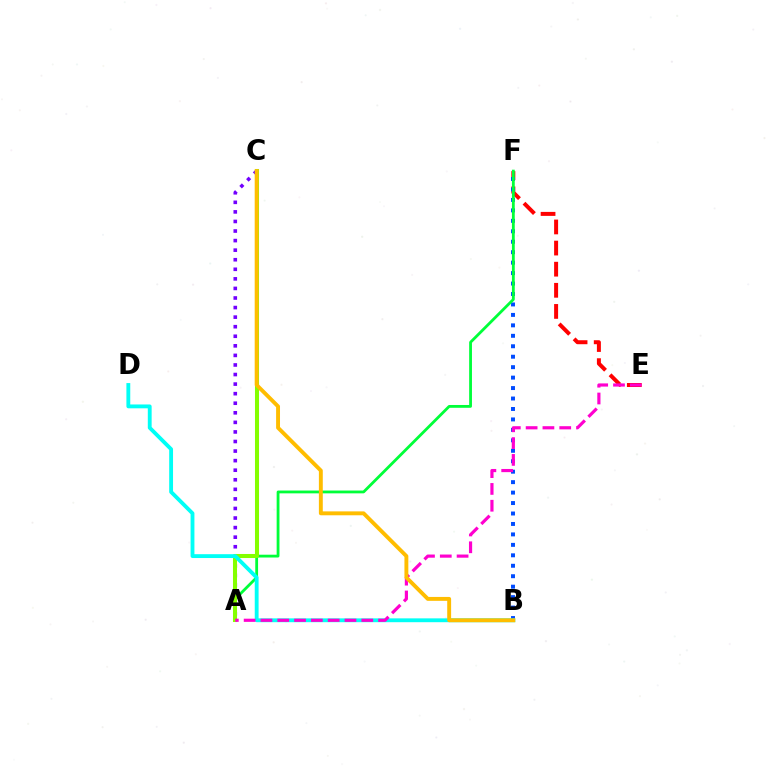{('E', 'F'): [{'color': '#ff0000', 'line_style': 'dashed', 'thickness': 2.87}], ('B', 'F'): [{'color': '#004bff', 'line_style': 'dotted', 'thickness': 2.84}], ('A', 'F'): [{'color': '#00ff39', 'line_style': 'solid', 'thickness': 2.02}], ('A', 'C'): [{'color': '#7200ff', 'line_style': 'dotted', 'thickness': 2.6}, {'color': '#84ff00', 'line_style': 'solid', 'thickness': 2.92}], ('B', 'D'): [{'color': '#00fff6', 'line_style': 'solid', 'thickness': 2.77}], ('A', 'E'): [{'color': '#ff00cf', 'line_style': 'dashed', 'thickness': 2.28}], ('B', 'C'): [{'color': '#ffbd00', 'line_style': 'solid', 'thickness': 2.81}]}